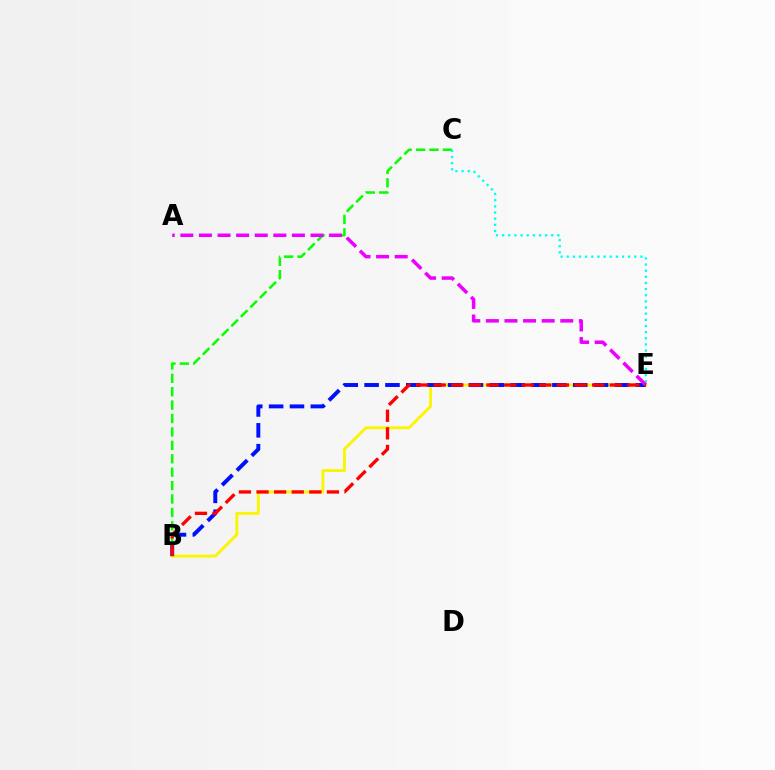{('B', 'E'): [{'color': '#fcf500', 'line_style': 'solid', 'thickness': 2.07}, {'color': '#0010ff', 'line_style': 'dashed', 'thickness': 2.83}, {'color': '#ff0000', 'line_style': 'dashed', 'thickness': 2.39}], ('B', 'C'): [{'color': '#08ff00', 'line_style': 'dashed', 'thickness': 1.82}], ('C', 'E'): [{'color': '#00fff6', 'line_style': 'dotted', 'thickness': 1.67}], ('A', 'E'): [{'color': '#ee00ff', 'line_style': 'dashed', 'thickness': 2.53}]}